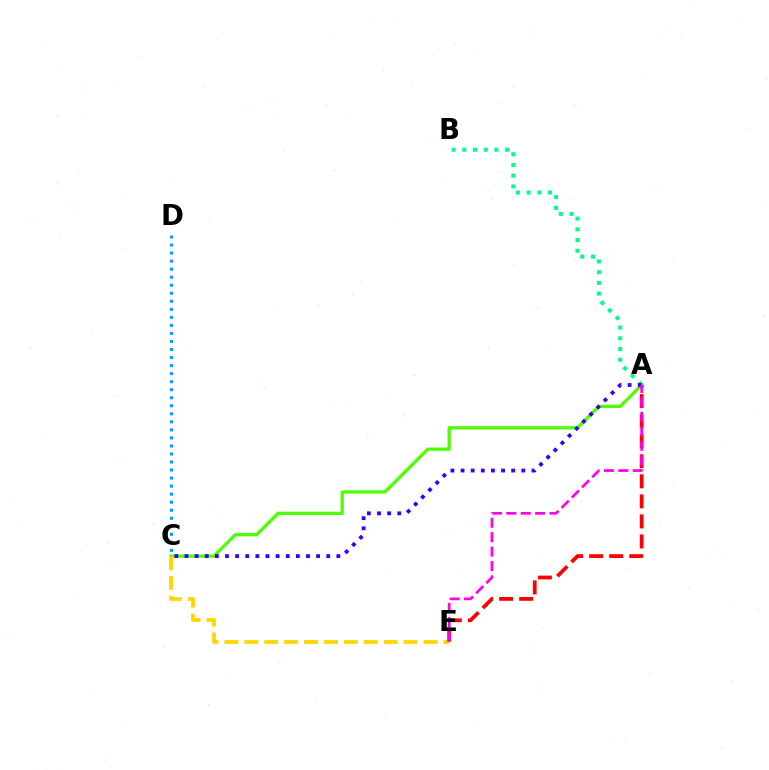{('A', 'C'): [{'color': '#4fff00', 'line_style': 'solid', 'thickness': 2.37}, {'color': '#3700ff', 'line_style': 'dotted', 'thickness': 2.75}], ('C', 'E'): [{'color': '#ffd500', 'line_style': 'dashed', 'thickness': 2.71}], ('A', 'E'): [{'color': '#ff0000', 'line_style': 'dashed', 'thickness': 2.72}, {'color': '#ff00ed', 'line_style': 'dashed', 'thickness': 1.96}], ('A', 'B'): [{'color': '#00ff86', 'line_style': 'dotted', 'thickness': 2.91}], ('C', 'D'): [{'color': '#009eff', 'line_style': 'dotted', 'thickness': 2.18}]}